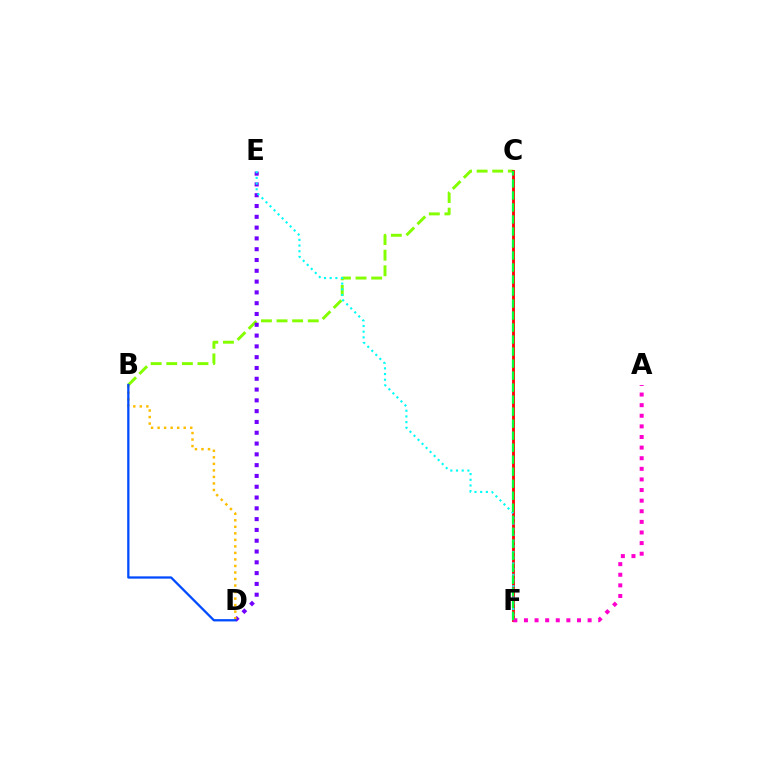{('B', 'C'): [{'color': '#84ff00', 'line_style': 'dashed', 'thickness': 2.12}], ('D', 'E'): [{'color': '#7200ff', 'line_style': 'dotted', 'thickness': 2.93}], ('C', 'F'): [{'color': '#ff0000', 'line_style': 'solid', 'thickness': 2.03}, {'color': '#00ff39', 'line_style': 'dashed', 'thickness': 1.63}], ('E', 'F'): [{'color': '#00fff6', 'line_style': 'dotted', 'thickness': 1.55}], ('A', 'F'): [{'color': '#ff00cf', 'line_style': 'dotted', 'thickness': 2.88}], ('B', 'D'): [{'color': '#ffbd00', 'line_style': 'dotted', 'thickness': 1.77}, {'color': '#004bff', 'line_style': 'solid', 'thickness': 1.64}]}